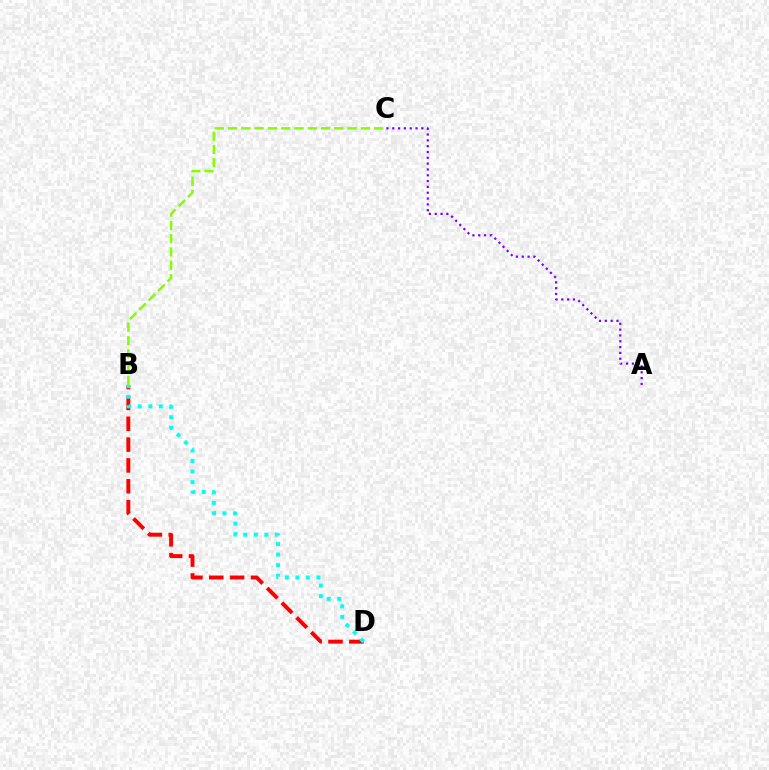{('B', 'D'): [{'color': '#ff0000', 'line_style': 'dashed', 'thickness': 2.83}, {'color': '#00fff6', 'line_style': 'dotted', 'thickness': 2.86}], ('A', 'C'): [{'color': '#7200ff', 'line_style': 'dotted', 'thickness': 1.58}], ('B', 'C'): [{'color': '#84ff00', 'line_style': 'dashed', 'thickness': 1.8}]}